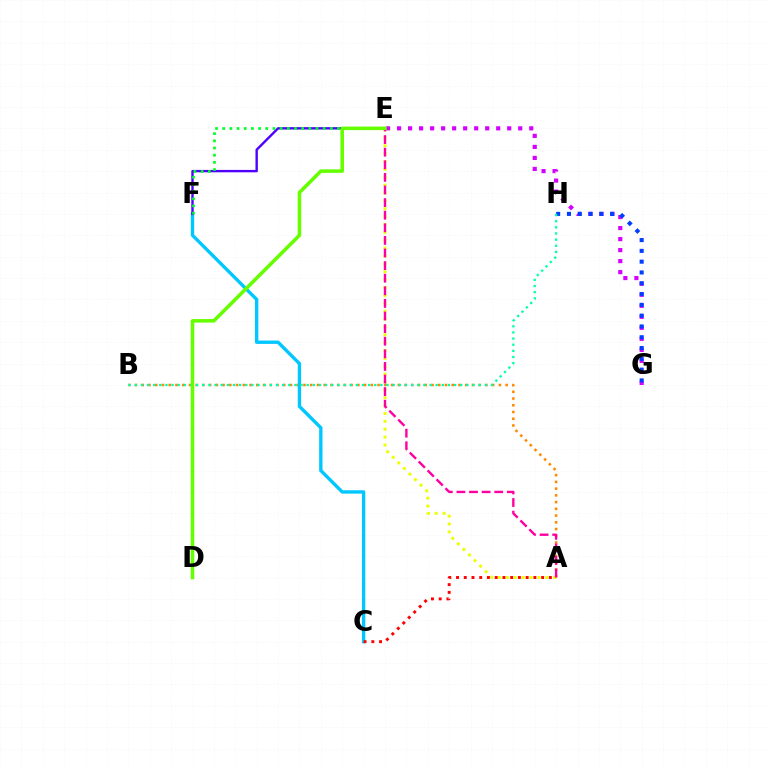{('A', 'E'): [{'color': '#eeff00', 'line_style': 'dotted', 'thickness': 2.14}, {'color': '#ff00a0', 'line_style': 'dashed', 'thickness': 1.71}], ('E', 'G'): [{'color': '#d600ff', 'line_style': 'dotted', 'thickness': 2.99}], ('A', 'B'): [{'color': '#ff8800', 'line_style': 'dotted', 'thickness': 1.83}], ('G', 'H'): [{'color': '#003fff', 'line_style': 'dotted', 'thickness': 2.93}], ('C', 'F'): [{'color': '#00c7ff', 'line_style': 'solid', 'thickness': 2.42}], ('E', 'F'): [{'color': '#4f00ff', 'line_style': 'solid', 'thickness': 1.72}, {'color': '#00ff27', 'line_style': 'dotted', 'thickness': 1.95}], ('B', 'H'): [{'color': '#00ffaf', 'line_style': 'dotted', 'thickness': 1.67}], ('A', 'C'): [{'color': '#ff0000', 'line_style': 'dotted', 'thickness': 2.1}], ('D', 'E'): [{'color': '#66ff00', 'line_style': 'solid', 'thickness': 2.55}]}